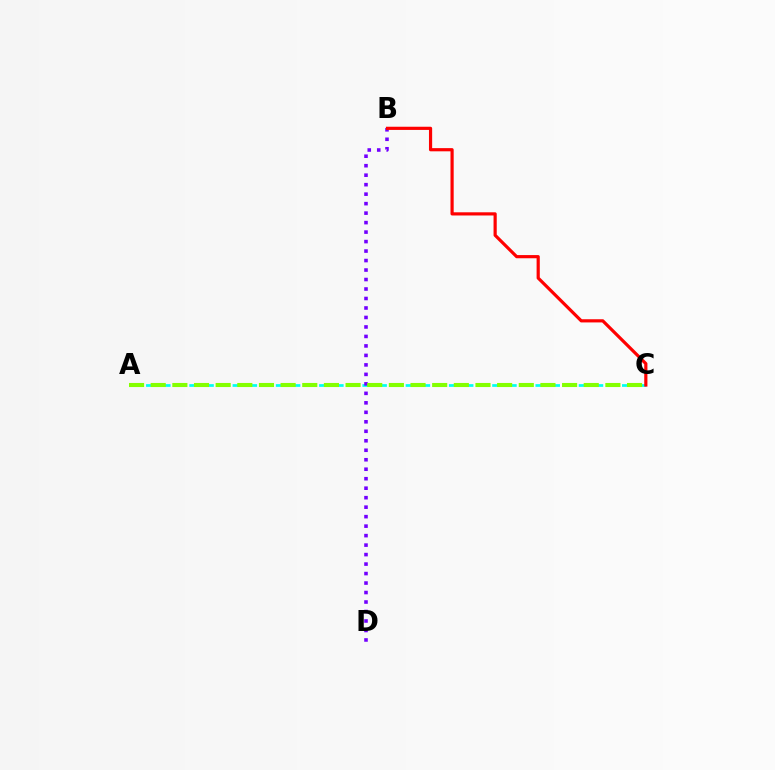{('A', 'C'): [{'color': '#00fff6', 'line_style': 'dashed', 'thickness': 1.96}, {'color': '#84ff00', 'line_style': 'dashed', 'thickness': 2.94}], ('B', 'D'): [{'color': '#7200ff', 'line_style': 'dotted', 'thickness': 2.58}], ('B', 'C'): [{'color': '#ff0000', 'line_style': 'solid', 'thickness': 2.29}]}